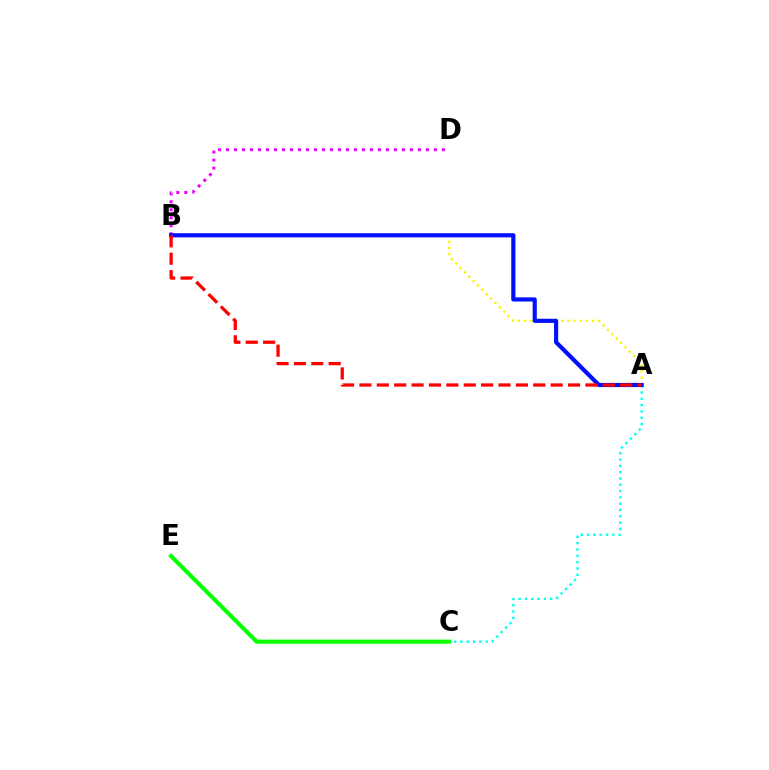{('C', 'E'): [{'color': '#08ff00', 'line_style': 'solid', 'thickness': 2.97}], ('A', 'B'): [{'color': '#fcf500', 'line_style': 'dotted', 'thickness': 1.68}, {'color': '#0010ff', 'line_style': 'solid', 'thickness': 2.99}, {'color': '#ff0000', 'line_style': 'dashed', 'thickness': 2.36}], ('B', 'D'): [{'color': '#ee00ff', 'line_style': 'dotted', 'thickness': 2.17}], ('A', 'C'): [{'color': '#00fff6', 'line_style': 'dotted', 'thickness': 1.72}]}